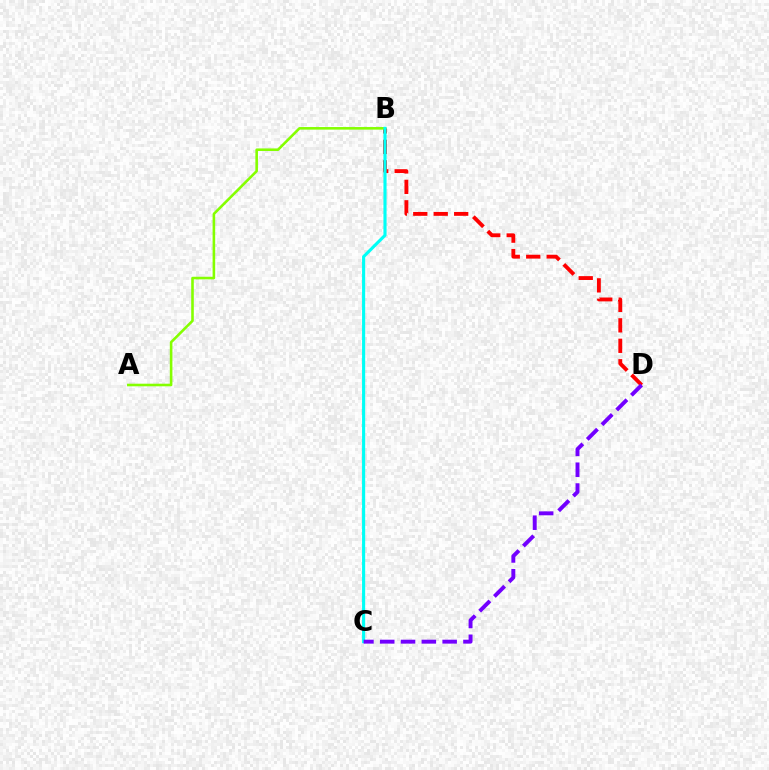{('B', 'D'): [{'color': '#ff0000', 'line_style': 'dashed', 'thickness': 2.78}], ('A', 'B'): [{'color': '#84ff00', 'line_style': 'solid', 'thickness': 1.87}], ('B', 'C'): [{'color': '#00fff6', 'line_style': 'solid', 'thickness': 2.25}], ('C', 'D'): [{'color': '#7200ff', 'line_style': 'dashed', 'thickness': 2.83}]}